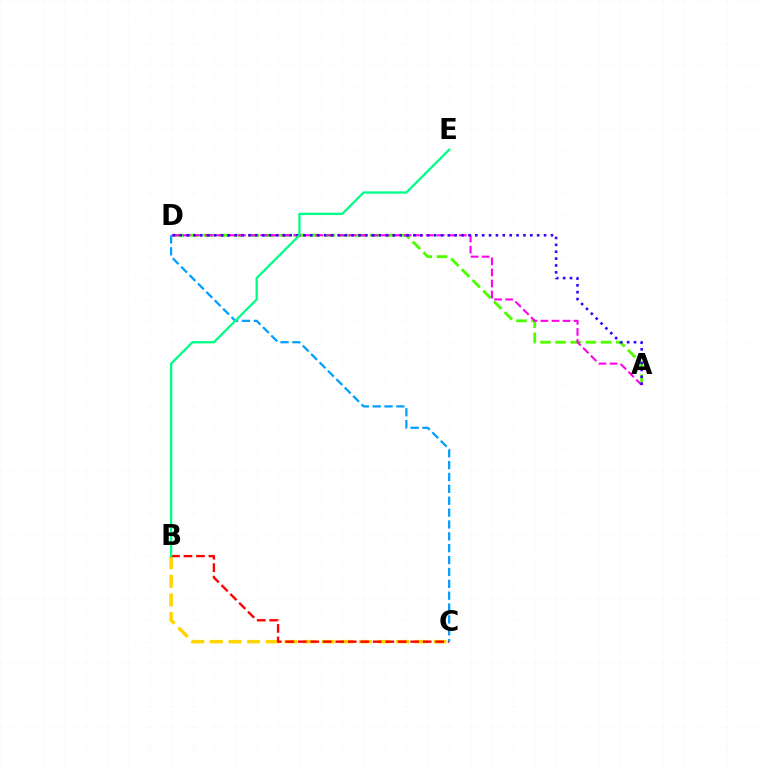{('B', 'C'): [{'color': '#ffd500', 'line_style': 'dashed', 'thickness': 2.53}, {'color': '#ff0000', 'line_style': 'dashed', 'thickness': 1.7}], ('A', 'D'): [{'color': '#4fff00', 'line_style': 'dashed', 'thickness': 2.06}, {'color': '#ff00ed', 'line_style': 'dashed', 'thickness': 1.5}, {'color': '#3700ff', 'line_style': 'dotted', 'thickness': 1.87}], ('C', 'D'): [{'color': '#009eff', 'line_style': 'dashed', 'thickness': 1.61}], ('B', 'E'): [{'color': '#00ff86', 'line_style': 'solid', 'thickness': 1.65}]}